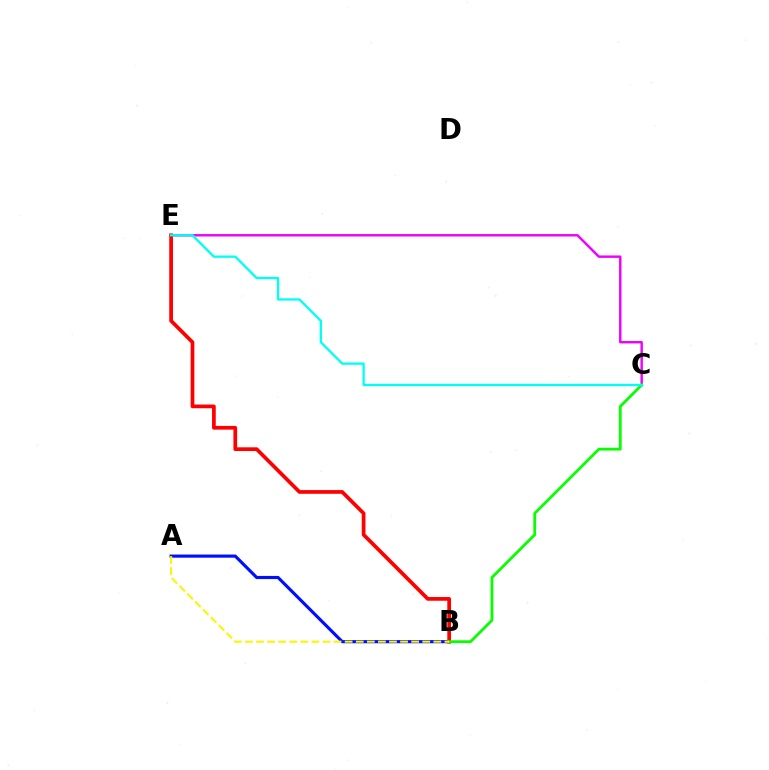{('C', 'E'): [{'color': '#ee00ff', 'line_style': 'solid', 'thickness': 1.74}, {'color': '#00fff6', 'line_style': 'solid', 'thickness': 1.65}], ('A', 'B'): [{'color': '#0010ff', 'line_style': 'solid', 'thickness': 2.27}, {'color': '#fcf500', 'line_style': 'dashed', 'thickness': 1.51}], ('B', 'E'): [{'color': '#ff0000', 'line_style': 'solid', 'thickness': 2.67}], ('B', 'C'): [{'color': '#08ff00', 'line_style': 'solid', 'thickness': 2.01}]}